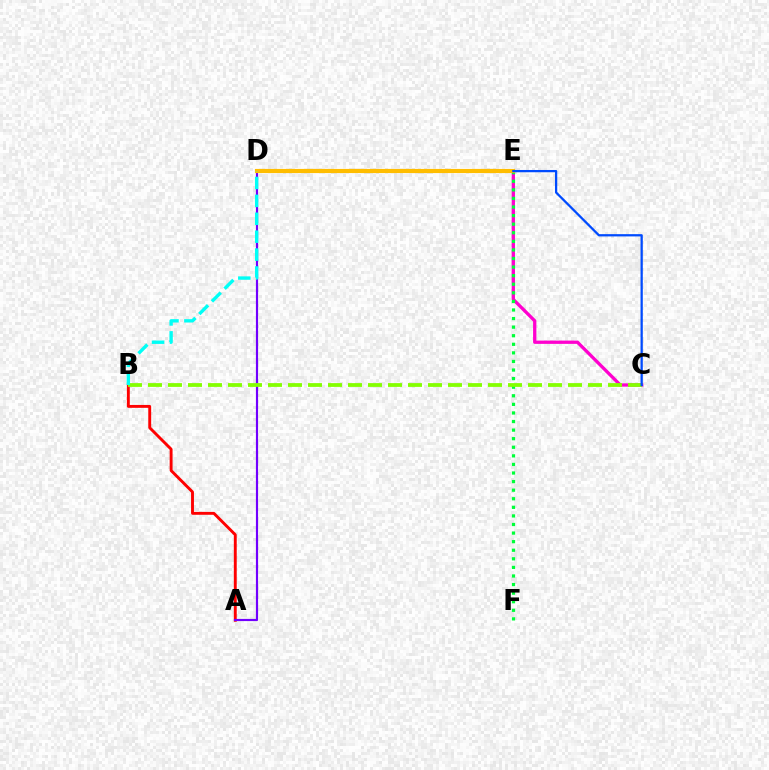{('A', 'B'): [{'color': '#ff0000', 'line_style': 'solid', 'thickness': 2.08}], ('C', 'E'): [{'color': '#ff00cf', 'line_style': 'solid', 'thickness': 2.37}, {'color': '#004bff', 'line_style': 'solid', 'thickness': 1.63}], ('E', 'F'): [{'color': '#00ff39', 'line_style': 'dotted', 'thickness': 2.33}], ('A', 'D'): [{'color': '#7200ff', 'line_style': 'solid', 'thickness': 1.56}], ('D', 'E'): [{'color': '#ffbd00', 'line_style': 'solid', 'thickness': 2.99}], ('B', 'C'): [{'color': '#84ff00', 'line_style': 'dashed', 'thickness': 2.72}], ('B', 'D'): [{'color': '#00fff6', 'line_style': 'dashed', 'thickness': 2.43}]}